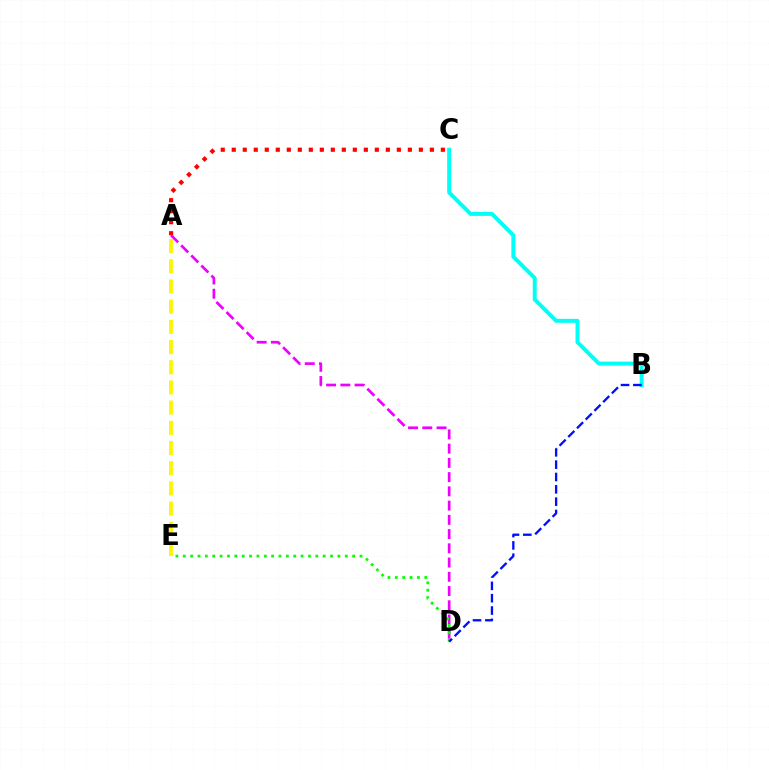{('A', 'E'): [{'color': '#fcf500', 'line_style': 'dashed', 'thickness': 2.74}], ('B', 'C'): [{'color': '#00fff6', 'line_style': 'solid', 'thickness': 2.85}], ('A', 'D'): [{'color': '#ee00ff', 'line_style': 'dashed', 'thickness': 1.93}], ('A', 'C'): [{'color': '#ff0000', 'line_style': 'dotted', 'thickness': 2.99}], ('D', 'E'): [{'color': '#08ff00', 'line_style': 'dotted', 'thickness': 2.0}], ('B', 'D'): [{'color': '#0010ff', 'line_style': 'dashed', 'thickness': 1.68}]}